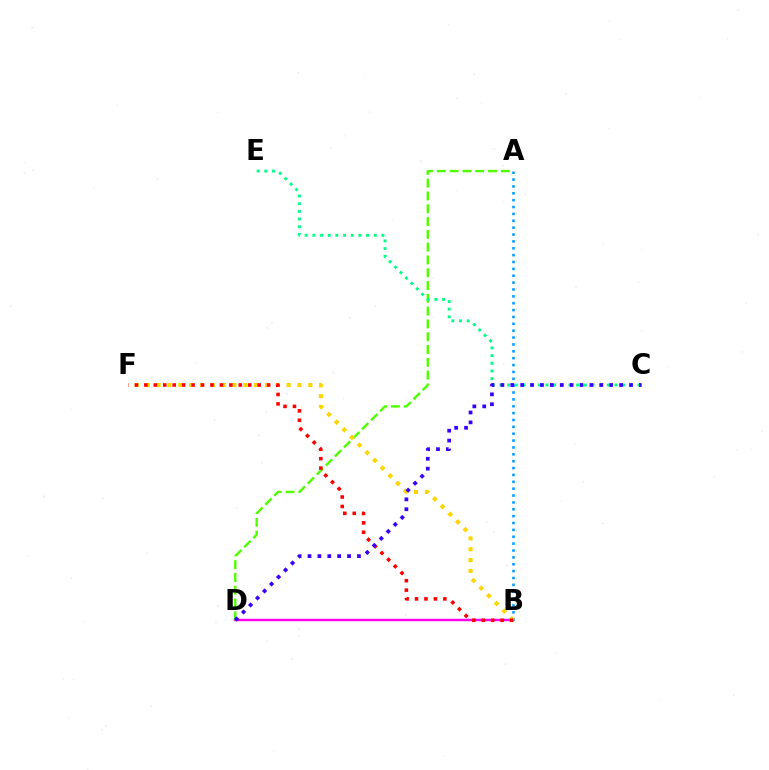{('B', 'D'): [{'color': '#ff00ed', 'line_style': 'solid', 'thickness': 1.75}], ('A', 'D'): [{'color': '#4fff00', 'line_style': 'dashed', 'thickness': 1.74}], ('C', 'E'): [{'color': '#00ff86', 'line_style': 'dotted', 'thickness': 2.08}], ('A', 'B'): [{'color': '#009eff', 'line_style': 'dotted', 'thickness': 1.87}], ('B', 'F'): [{'color': '#ffd500', 'line_style': 'dotted', 'thickness': 2.95}, {'color': '#ff0000', 'line_style': 'dotted', 'thickness': 2.57}], ('C', 'D'): [{'color': '#3700ff', 'line_style': 'dotted', 'thickness': 2.69}]}